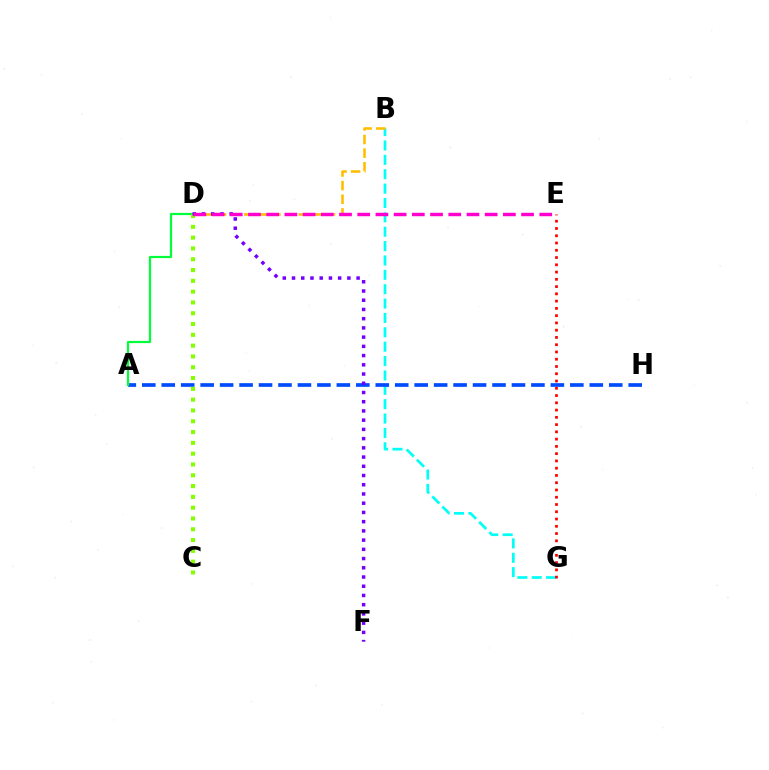{('B', 'G'): [{'color': '#00fff6', 'line_style': 'dashed', 'thickness': 1.95}], ('B', 'D'): [{'color': '#ffbd00', 'line_style': 'dashed', 'thickness': 1.85}], ('A', 'H'): [{'color': '#004bff', 'line_style': 'dashed', 'thickness': 2.64}], ('E', 'G'): [{'color': '#ff0000', 'line_style': 'dotted', 'thickness': 1.97}], ('A', 'D'): [{'color': '#00ff39', 'line_style': 'solid', 'thickness': 1.59}], ('C', 'D'): [{'color': '#84ff00', 'line_style': 'dotted', 'thickness': 2.93}], ('D', 'F'): [{'color': '#7200ff', 'line_style': 'dotted', 'thickness': 2.51}], ('D', 'E'): [{'color': '#ff00cf', 'line_style': 'dashed', 'thickness': 2.47}]}